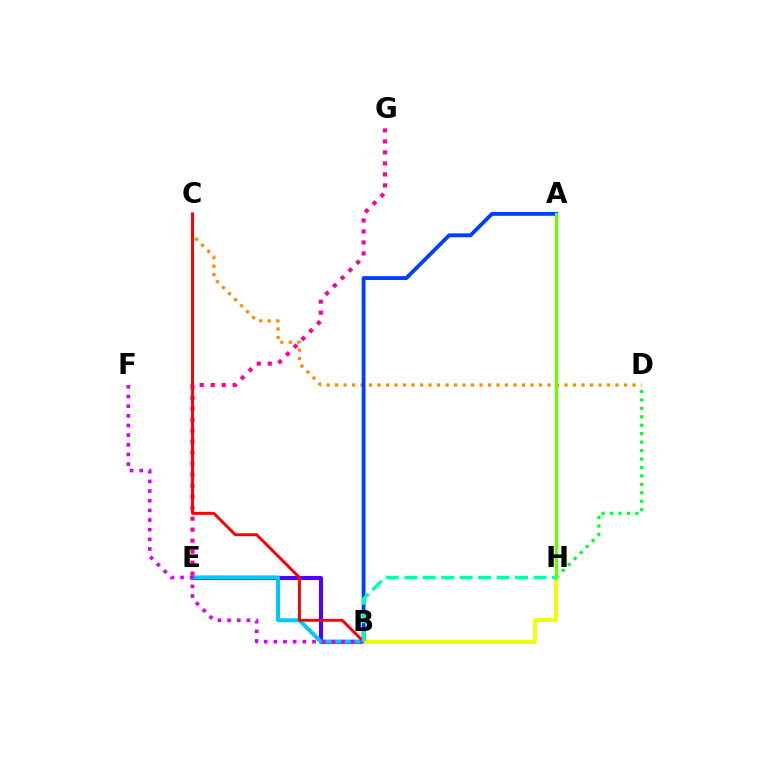{('B', 'E'): [{'color': '#4f00ff', 'line_style': 'solid', 'thickness': 2.98}, {'color': '#00c7ff', 'line_style': 'solid', 'thickness': 2.9}], ('D', 'H'): [{'color': '#00ff27', 'line_style': 'dotted', 'thickness': 2.3}], ('C', 'D'): [{'color': '#ff8800', 'line_style': 'dotted', 'thickness': 2.31}], ('E', 'G'): [{'color': '#ff00a0', 'line_style': 'dotted', 'thickness': 2.99}], ('A', 'B'): [{'color': '#003fff', 'line_style': 'solid', 'thickness': 2.77}], ('B', 'C'): [{'color': '#ff0000', 'line_style': 'solid', 'thickness': 2.12}], ('B', 'H'): [{'color': '#eeff00', 'line_style': 'solid', 'thickness': 2.79}, {'color': '#00ffaf', 'line_style': 'dashed', 'thickness': 2.51}], ('B', 'F'): [{'color': '#d600ff', 'line_style': 'dotted', 'thickness': 2.63}], ('A', 'H'): [{'color': '#66ff00', 'line_style': 'solid', 'thickness': 2.33}]}